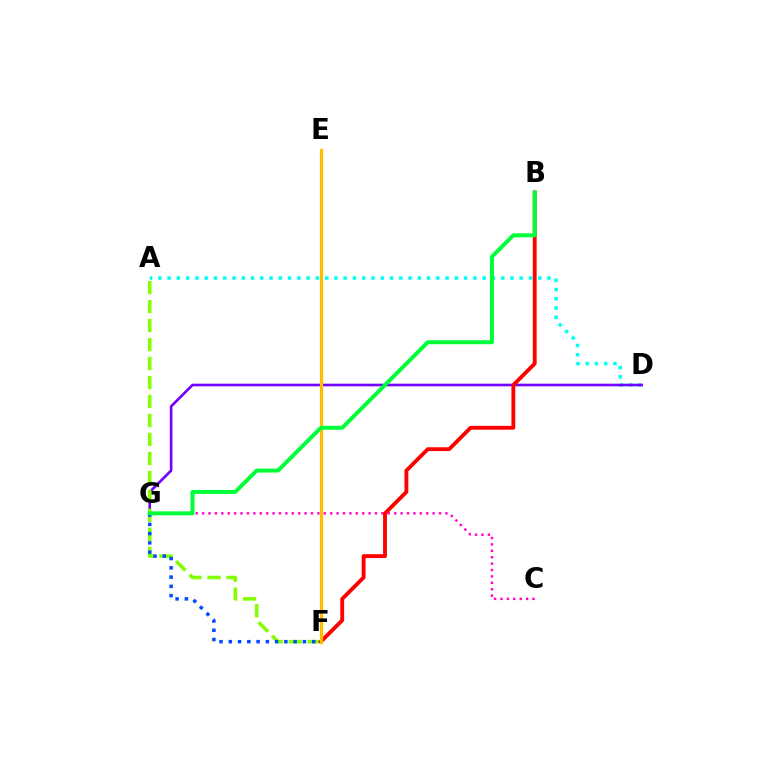{('A', 'D'): [{'color': '#00fff6', 'line_style': 'dotted', 'thickness': 2.52}], ('D', 'G'): [{'color': '#7200ff', 'line_style': 'solid', 'thickness': 1.89}], ('A', 'F'): [{'color': '#84ff00', 'line_style': 'dashed', 'thickness': 2.58}], ('C', 'G'): [{'color': '#ff00cf', 'line_style': 'dotted', 'thickness': 1.74}], ('F', 'G'): [{'color': '#004bff', 'line_style': 'dotted', 'thickness': 2.52}], ('B', 'F'): [{'color': '#ff0000', 'line_style': 'solid', 'thickness': 2.77}], ('E', 'F'): [{'color': '#ffbd00', 'line_style': 'solid', 'thickness': 2.32}], ('B', 'G'): [{'color': '#00ff39', 'line_style': 'solid', 'thickness': 2.86}]}